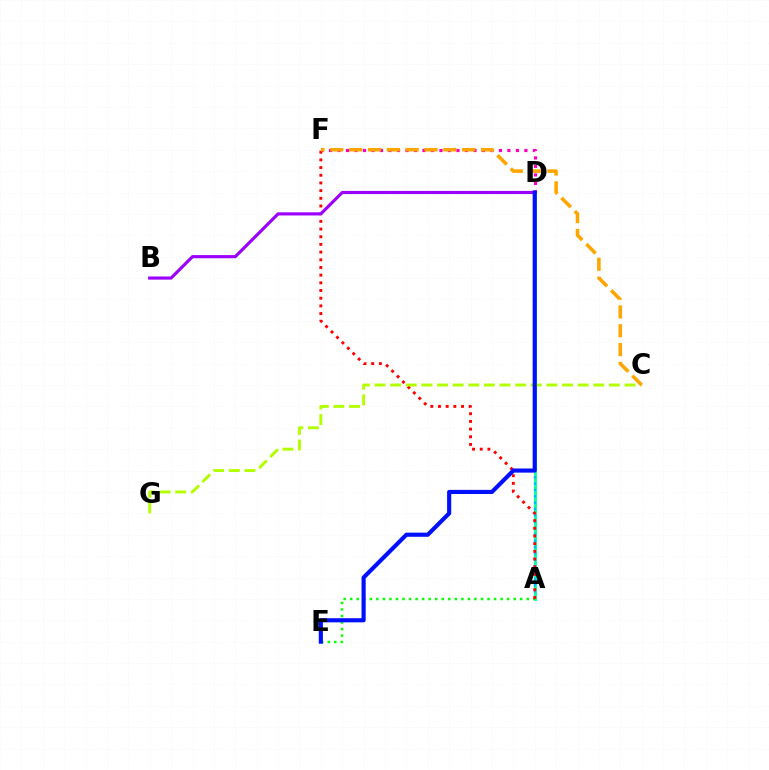{('A', 'D'): [{'color': '#00ff9d', 'line_style': 'solid', 'thickness': 2.04}, {'color': '#00b5ff', 'line_style': 'dotted', 'thickness': 1.72}], ('D', 'F'): [{'color': '#ff00bd', 'line_style': 'dotted', 'thickness': 2.31}], ('A', 'E'): [{'color': '#08ff00', 'line_style': 'dotted', 'thickness': 1.78}], ('A', 'F'): [{'color': '#ff0000', 'line_style': 'dotted', 'thickness': 2.09}], ('C', 'G'): [{'color': '#b3ff00', 'line_style': 'dashed', 'thickness': 2.12}], ('B', 'D'): [{'color': '#9b00ff', 'line_style': 'solid', 'thickness': 2.27}], ('D', 'E'): [{'color': '#0010ff', 'line_style': 'solid', 'thickness': 2.98}], ('C', 'F'): [{'color': '#ffa500', 'line_style': 'dashed', 'thickness': 2.56}]}